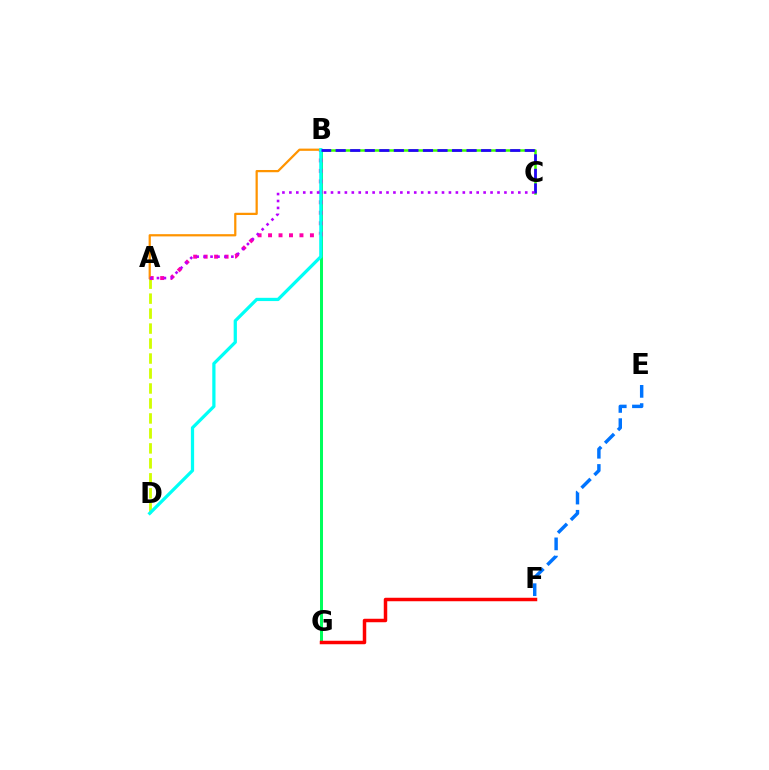{('A', 'D'): [{'color': '#d1ff00', 'line_style': 'dashed', 'thickness': 2.03}], ('B', 'G'): [{'color': '#00ff5c', 'line_style': 'solid', 'thickness': 2.16}], ('A', 'B'): [{'color': '#ff00ac', 'line_style': 'dotted', 'thickness': 2.84}, {'color': '#ff9400', 'line_style': 'solid', 'thickness': 1.61}], ('E', 'F'): [{'color': '#0074ff', 'line_style': 'dashed', 'thickness': 2.48}], ('B', 'C'): [{'color': '#3dff00', 'line_style': 'solid', 'thickness': 1.8}, {'color': '#2500ff', 'line_style': 'dashed', 'thickness': 1.98}], ('F', 'G'): [{'color': '#ff0000', 'line_style': 'solid', 'thickness': 2.51}], ('B', 'D'): [{'color': '#00fff6', 'line_style': 'solid', 'thickness': 2.33}], ('A', 'C'): [{'color': '#b900ff', 'line_style': 'dotted', 'thickness': 1.88}]}